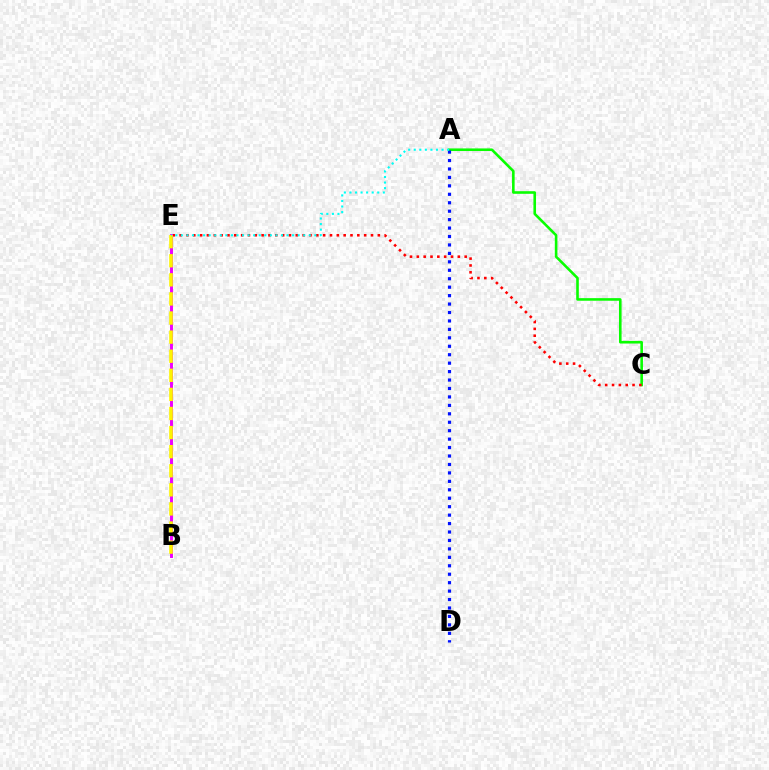{('A', 'C'): [{'color': '#08ff00', 'line_style': 'solid', 'thickness': 1.87}], ('C', 'E'): [{'color': '#ff0000', 'line_style': 'dotted', 'thickness': 1.86}], ('B', 'E'): [{'color': '#ee00ff', 'line_style': 'solid', 'thickness': 2.12}, {'color': '#fcf500', 'line_style': 'dashed', 'thickness': 2.59}], ('A', 'D'): [{'color': '#0010ff', 'line_style': 'dotted', 'thickness': 2.29}], ('A', 'E'): [{'color': '#00fff6', 'line_style': 'dotted', 'thickness': 1.51}]}